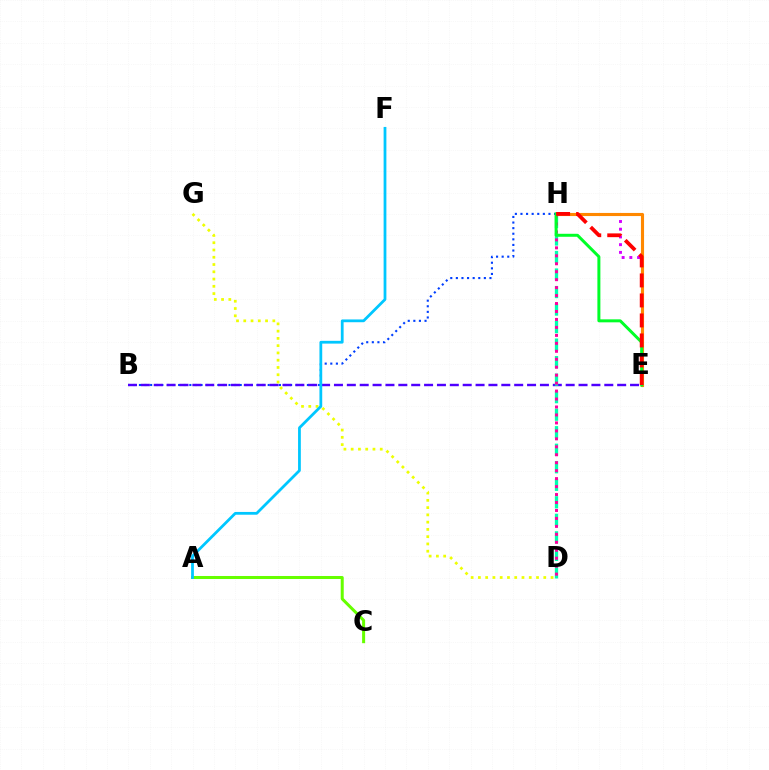{('B', 'H'): [{'color': '#003fff', 'line_style': 'dotted', 'thickness': 1.52}], ('E', 'H'): [{'color': '#d600ff', 'line_style': 'dotted', 'thickness': 2.1}, {'color': '#ff8800', 'line_style': 'solid', 'thickness': 2.24}, {'color': '#00ff27', 'line_style': 'solid', 'thickness': 2.15}, {'color': '#ff0000', 'line_style': 'dashed', 'thickness': 2.72}], ('B', 'E'): [{'color': '#4f00ff', 'line_style': 'dashed', 'thickness': 1.75}], ('A', 'C'): [{'color': '#66ff00', 'line_style': 'solid', 'thickness': 2.17}], ('D', 'G'): [{'color': '#eeff00', 'line_style': 'dotted', 'thickness': 1.97}], ('A', 'F'): [{'color': '#00c7ff', 'line_style': 'solid', 'thickness': 2.0}], ('D', 'H'): [{'color': '#00ffaf', 'line_style': 'dashed', 'thickness': 2.38}, {'color': '#ff00a0', 'line_style': 'dotted', 'thickness': 2.16}]}